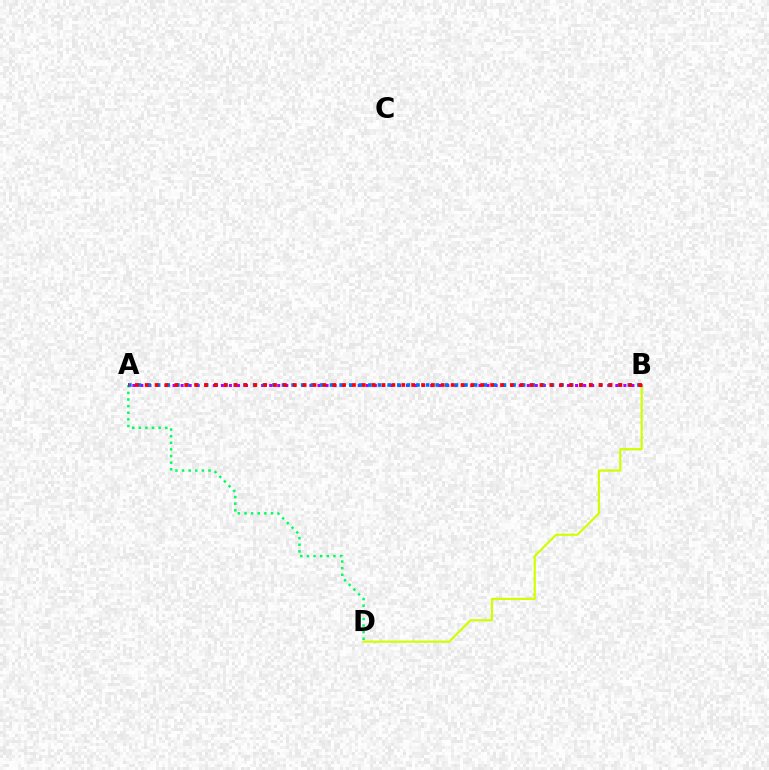{('B', 'D'): [{'color': '#d1ff00', 'line_style': 'solid', 'thickness': 1.58}], ('A', 'D'): [{'color': '#00ff5c', 'line_style': 'dotted', 'thickness': 1.8}], ('A', 'B'): [{'color': '#b900ff', 'line_style': 'dotted', 'thickness': 2.19}, {'color': '#0074ff', 'line_style': 'dotted', 'thickness': 2.61}, {'color': '#ff0000', 'line_style': 'dotted', 'thickness': 2.68}]}